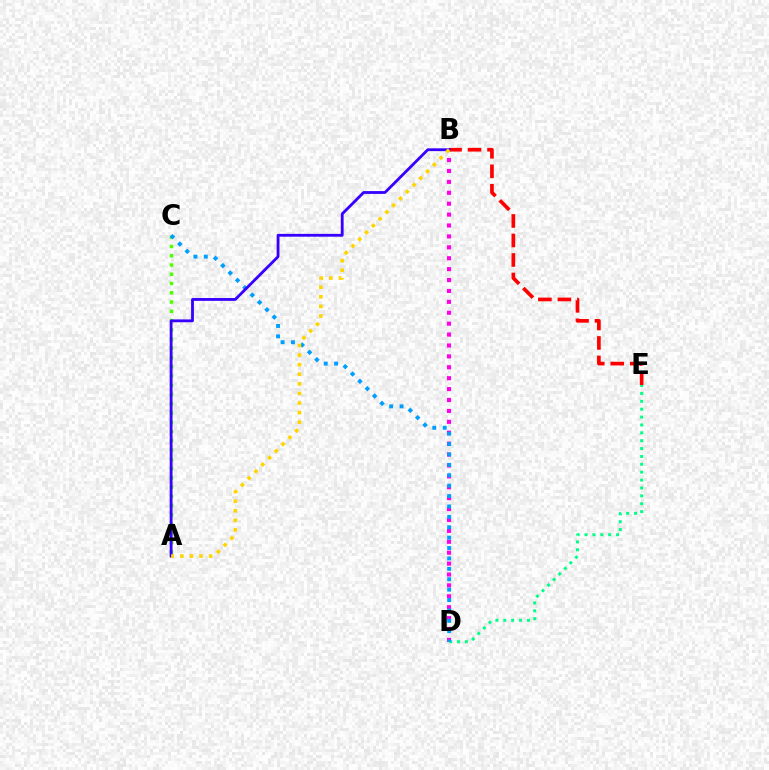{('A', 'C'): [{'color': '#4fff00', 'line_style': 'dotted', 'thickness': 2.52}], ('B', 'D'): [{'color': '#ff00ed', 'line_style': 'dotted', 'thickness': 2.96}], ('D', 'E'): [{'color': '#00ff86', 'line_style': 'dotted', 'thickness': 2.14}], ('C', 'D'): [{'color': '#009eff', 'line_style': 'dotted', 'thickness': 2.82}], ('B', 'E'): [{'color': '#ff0000', 'line_style': 'dashed', 'thickness': 2.65}], ('A', 'B'): [{'color': '#3700ff', 'line_style': 'solid', 'thickness': 2.03}, {'color': '#ffd500', 'line_style': 'dotted', 'thickness': 2.61}]}